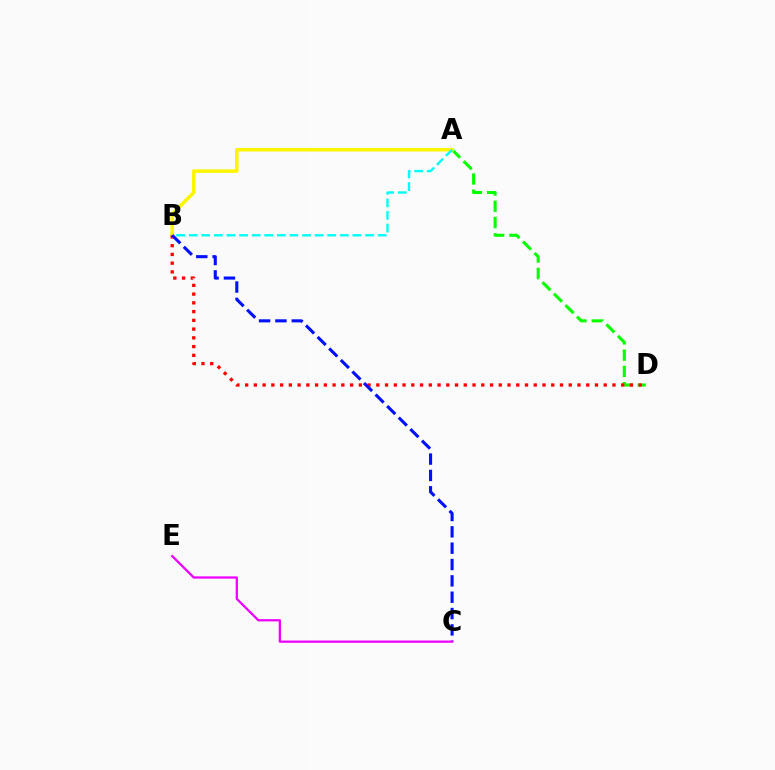{('A', 'D'): [{'color': '#08ff00', 'line_style': 'dashed', 'thickness': 2.21}], ('A', 'B'): [{'color': '#fcf500', 'line_style': 'solid', 'thickness': 2.56}, {'color': '#00fff6', 'line_style': 'dashed', 'thickness': 1.71}], ('B', 'D'): [{'color': '#ff0000', 'line_style': 'dotted', 'thickness': 2.38}], ('B', 'C'): [{'color': '#0010ff', 'line_style': 'dashed', 'thickness': 2.22}], ('C', 'E'): [{'color': '#ee00ff', 'line_style': 'solid', 'thickness': 1.63}]}